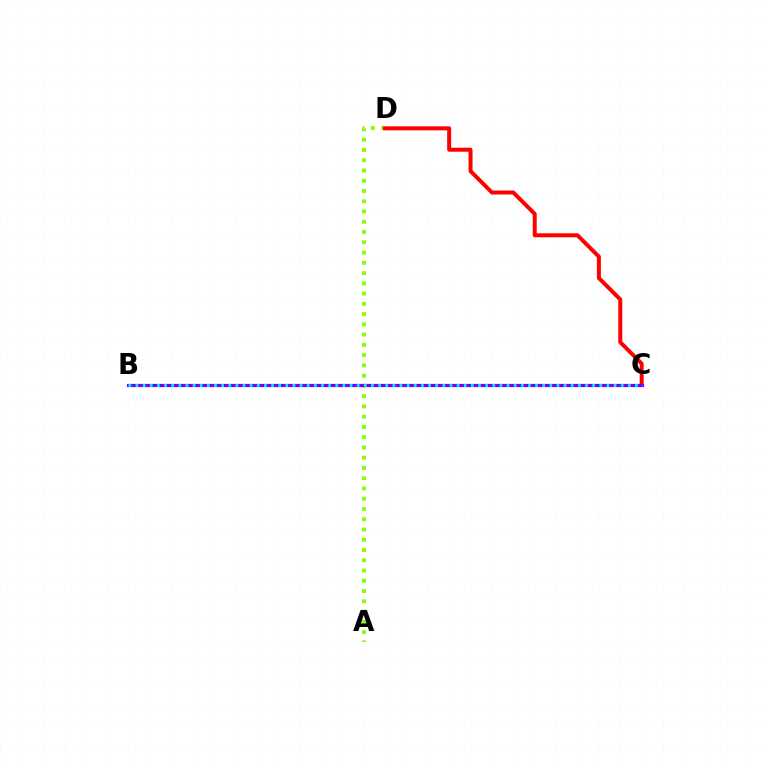{('A', 'D'): [{'color': '#84ff00', 'line_style': 'dotted', 'thickness': 2.79}], ('C', 'D'): [{'color': '#ff0000', 'line_style': 'solid', 'thickness': 2.87}], ('B', 'C'): [{'color': '#7200ff', 'line_style': 'solid', 'thickness': 2.31}, {'color': '#00fff6', 'line_style': 'dotted', 'thickness': 1.94}]}